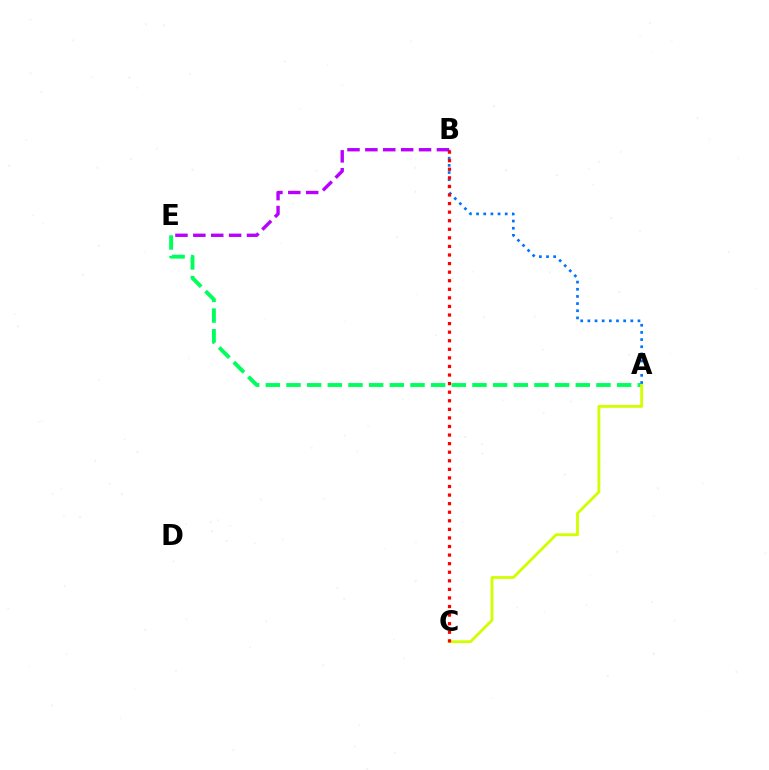{('A', 'E'): [{'color': '#00ff5c', 'line_style': 'dashed', 'thickness': 2.81}], ('A', 'C'): [{'color': '#d1ff00', 'line_style': 'solid', 'thickness': 2.04}], ('A', 'B'): [{'color': '#0074ff', 'line_style': 'dotted', 'thickness': 1.94}], ('B', 'E'): [{'color': '#b900ff', 'line_style': 'dashed', 'thickness': 2.43}], ('B', 'C'): [{'color': '#ff0000', 'line_style': 'dotted', 'thickness': 2.33}]}